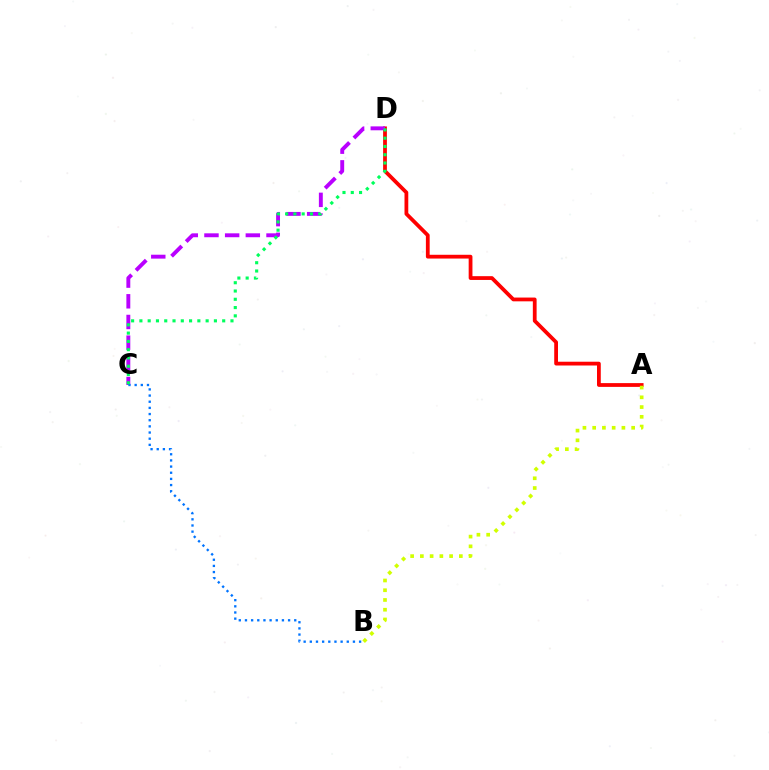{('A', 'D'): [{'color': '#ff0000', 'line_style': 'solid', 'thickness': 2.72}], ('C', 'D'): [{'color': '#b900ff', 'line_style': 'dashed', 'thickness': 2.81}, {'color': '#00ff5c', 'line_style': 'dotted', 'thickness': 2.25}], ('A', 'B'): [{'color': '#d1ff00', 'line_style': 'dotted', 'thickness': 2.65}], ('B', 'C'): [{'color': '#0074ff', 'line_style': 'dotted', 'thickness': 1.67}]}